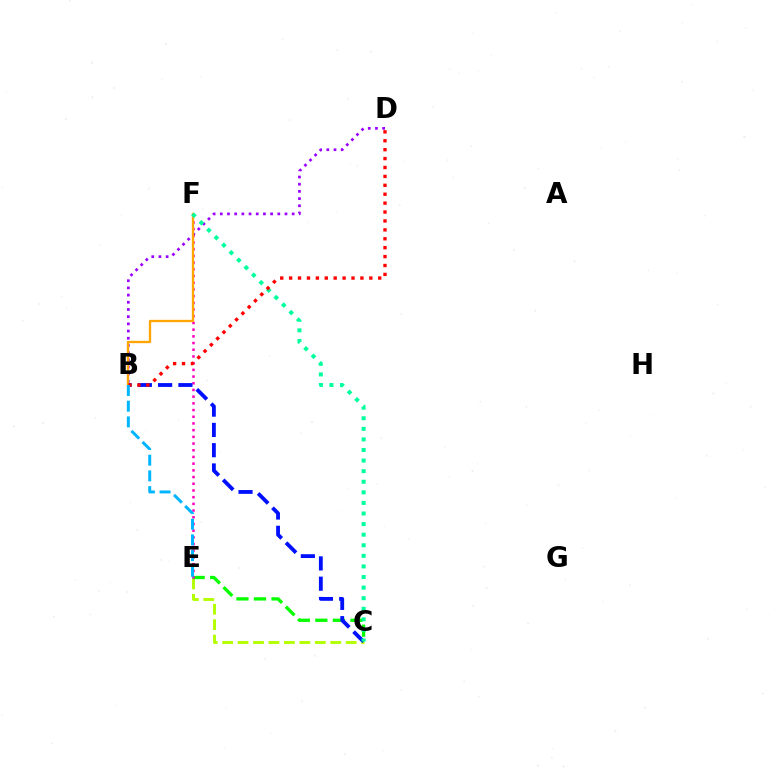{('C', 'E'): [{'color': '#b3ff00', 'line_style': 'dashed', 'thickness': 2.1}, {'color': '#08ff00', 'line_style': 'dashed', 'thickness': 2.38}], ('E', 'F'): [{'color': '#ff00bd', 'line_style': 'dotted', 'thickness': 1.82}], ('B', 'D'): [{'color': '#9b00ff', 'line_style': 'dotted', 'thickness': 1.95}, {'color': '#ff0000', 'line_style': 'dotted', 'thickness': 2.42}], ('B', 'C'): [{'color': '#0010ff', 'line_style': 'dashed', 'thickness': 2.76}], ('B', 'F'): [{'color': '#ffa500', 'line_style': 'solid', 'thickness': 1.67}], ('C', 'F'): [{'color': '#00ff9d', 'line_style': 'dotted', 'thickness': 2.88}], ('B', 'E'): [{'color': '#00b5ff', 'line_style': 'dashed', 'thickness': 2.13}]}